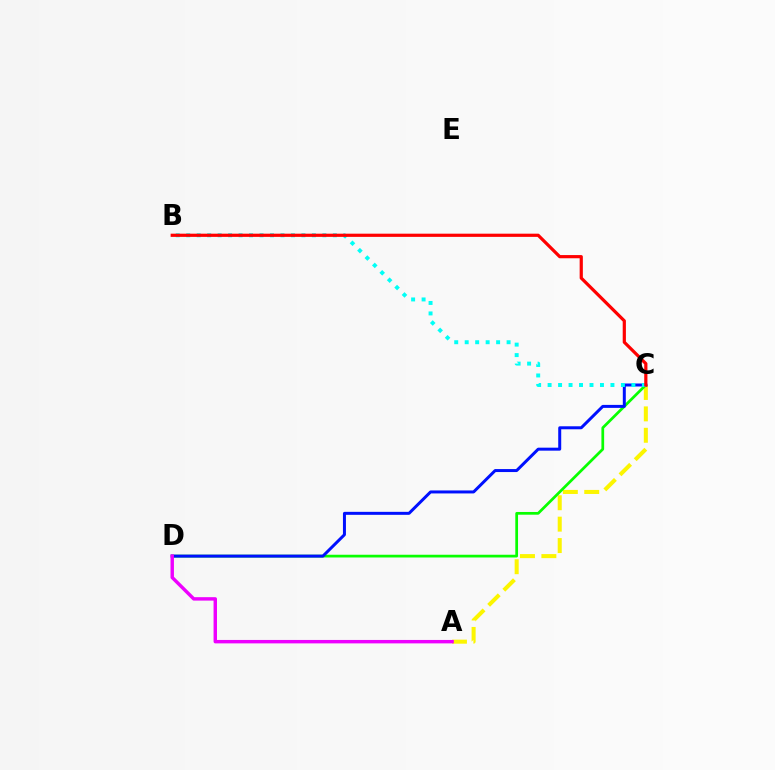{('A', 'C'): [{'color': '#fcf500', 'line_style': 'dashed', 'thickness': 2.91}], ('C', 'D'): [{'color': '#08ff00', 'line_style': 'solid', 'thickness': 1.97}, {'color': '#0010ff', 'line_style': 'solid', 'thickness': 2.15}], ('A', 'D'): [{'color': '#ee00ff', 'line_style': 'solid', 'thickness': 2.47}], ('B', 'C'): [{'color': '#00fff6', 'line_style': 'dotted', 'thickness': 2.85}, {'color': '#ff0000', 'line_style': 'solid', 'thickness': 2.3}]}